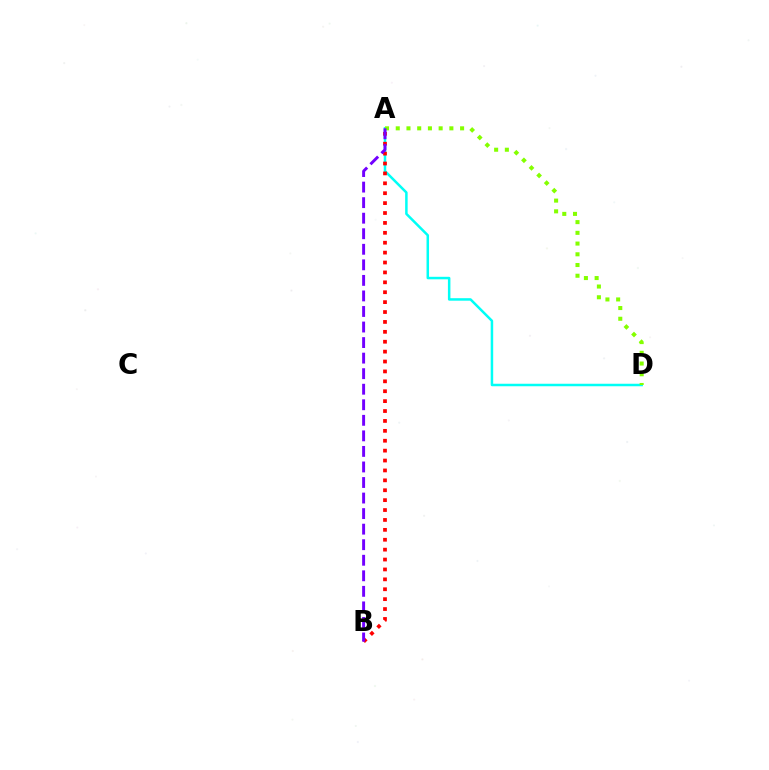{('A', 'D'): [{'color': '#00fff6', 'line_style': 'solid', 'thickness': 1.8}, {'color': '#84ff00', 'line_style': 'dotted', 'thickness': 2.91}], ('A', 'B'): [{'color': '#ff0000', 'line_style': 'dotted', 'thickness': 2.69}, {'color': '#7200ff', 'line_style': 'dashed', 'thickness': 2.11}]}